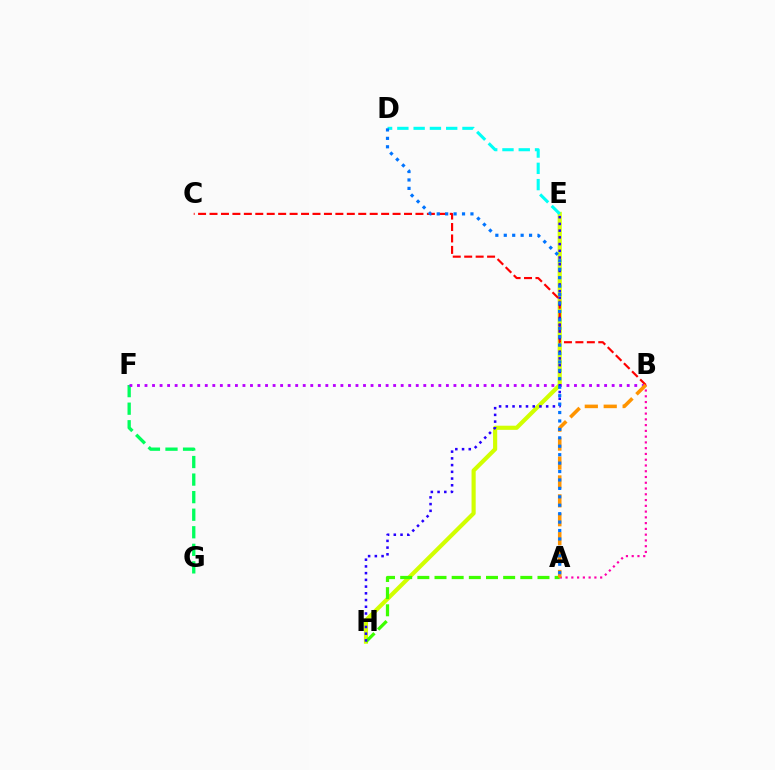{('E', 'H'): [{'color': '#d1ff00', 'line_style': 'solid', 'thickness': 2.98}, {'color': '#2500ff', 'line_style': 'dotted', 'thickness': 1.83}], ('F', 'G'): [{'color': '#00ff5c', 'line_style': 'dashed', 'thickness': 2.39}], ('B', 'F'): [{'color': '#b900ff', 'line_style': 'dotted', 'thickness': 2.05}], ('A', 'H'): [{'color': '#3dff00', 'line_style': 'dashed', 'thickness': 2.33}], ('B', 'C'): [{'color': '#ff0000', 'line_style': 'dashed', 'thickness': 1.55}], ('A', 'B'): [{'color': '#ff00ac', 'line_style': 'dotted', 'thickness': 1.57}, {'color': '#ff9400', 'line_style': 'dashed', 'thickness': 2.57}], ('D', 'E'): [{'color': '#00fff6', 'line_style': 'dashed', 'thickness': 2.21}], ('A', 'D'): [{'color': '#0074ff', 'line_style': 'dotted', 'thickness': 2.29}]}